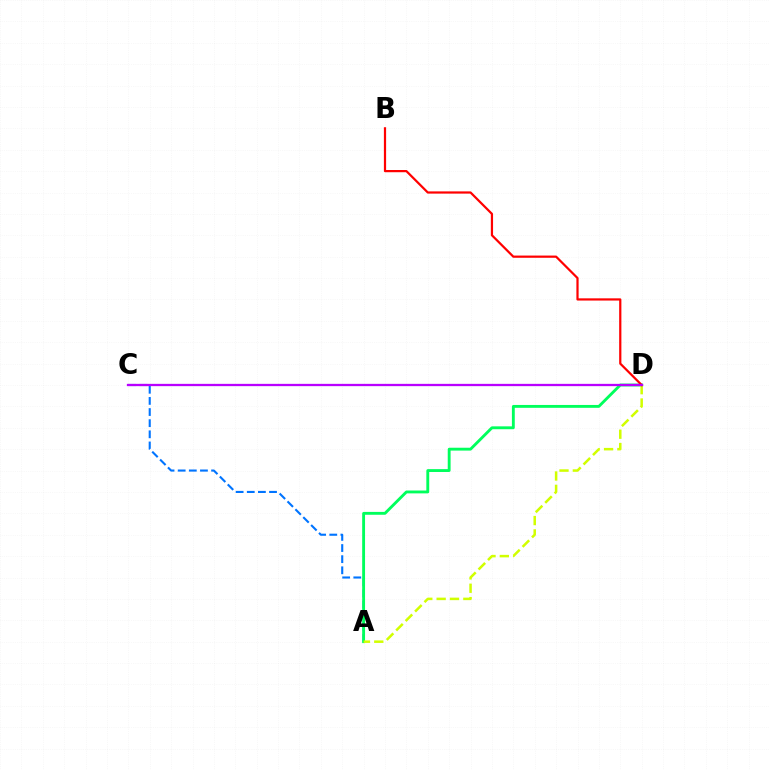{('A', 'C'): [{'color': '#0074ff', 'line_style': 'dashed', 'thickness': 1.51}], ('A', 'D'): [{'color': '#00ff5c', 'line_style': 'solid', 'thickness': 2.06}, {'color': '#d1ff00', 'line_style': 'dashed', 'thickness': 1.81}], ('B', 'D'): [{'color': '#ff0000', 'line_style': 'solid', 'thickness': 1.6}], ('C', 'D'): [{'color': '#b900ff', 'line_style': 'solid', 'thickness': 1.65}]}